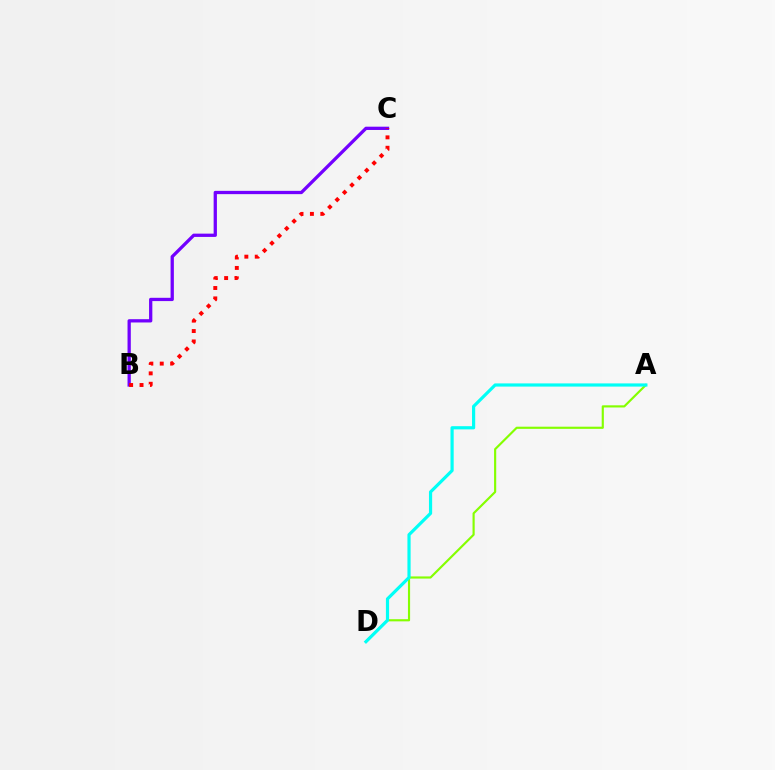{('A', 'D'): [{'color': '#84ff00', 'line_style': 'solid', 'thickness': 1.55}, {'color': '#00fff6', 'line_style': 'solid', 'thickness': 2.29}], ('B', 'C'): [{'color': '#7200ff', 'line_style': 'solid', 'thickness': 2.36}, {'color': '#ff0000', 'line_style': 'dotted', 'thickness': 2.83}]}